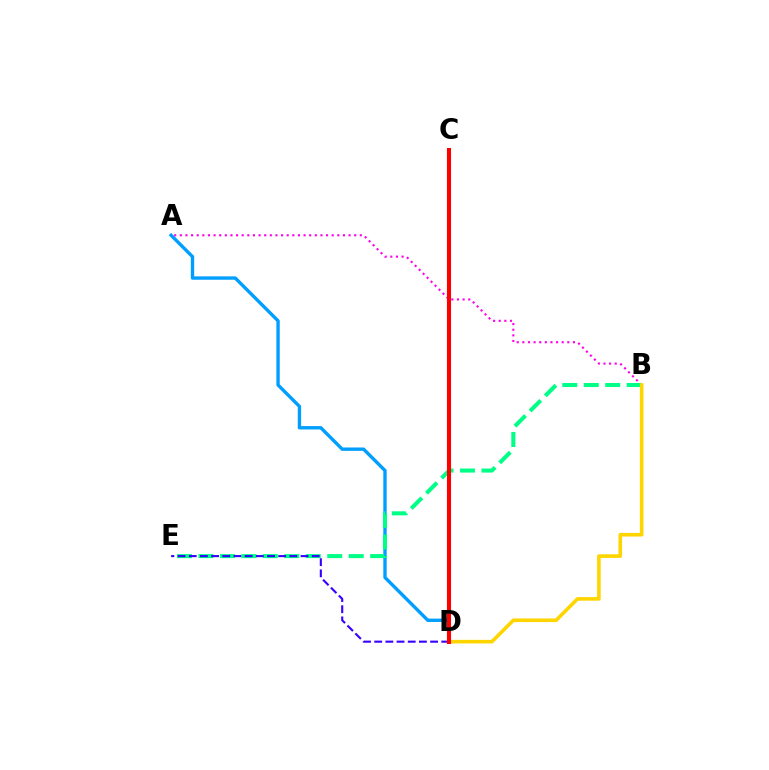{('A', 'D'): [{'color': '#009eff', 'line_style': 'solid', 'thickness': 2.42}], ('A', 'B'): [{'color': '#ff00ed', 'line_style': 'dotted', 'thickness': 1.53}], ('B', 'E'): [{'color': '#00ff86', 'line_style': 'dashed', 'thickness': 2.92}], ('D', 'E'): [{'color': '#3700ff', 'line_style': 'dashed', 'thickness': 1.52}], ('C', 'D'): [{'color': '#4fff00', 'line_style': 'solid', 'thickness': 2.04}, {'color': '#ff0000', 'line_style': 'solid', 'thickness': 2.94}], ('B', 'D'): [{'color': '#ffd500', 'line_style': 'solid', 'thickness': 2.6}]}